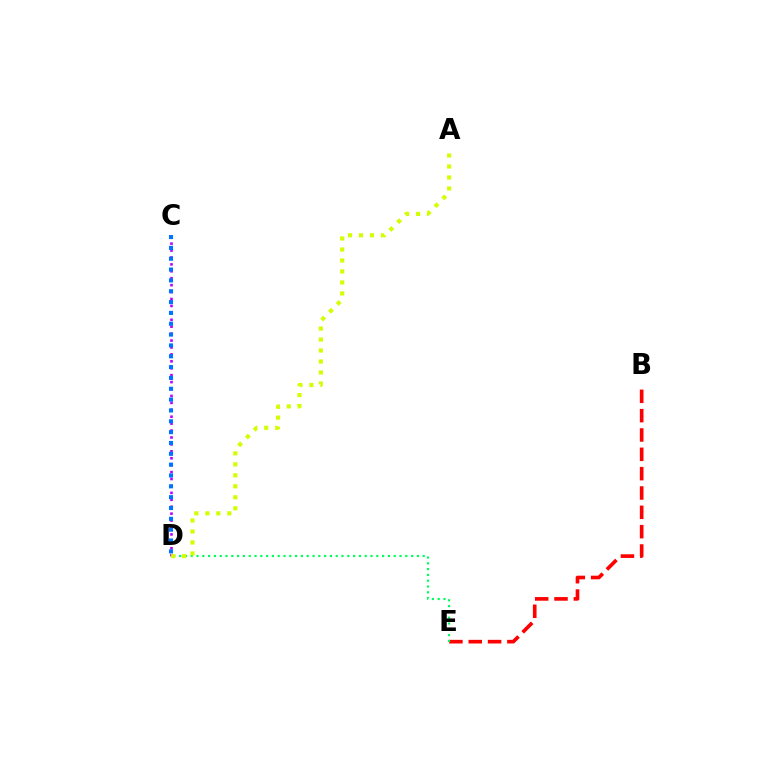{('B', 'E'): [{'color': '#ff0000', 'line_style': 'dashed', 'thickness': 2.63}], ('D', 'E'): [{'color': '#00ff5c', 'line_style': 'dotted', 'thickness': 1.58}], ('C', 'D'): [{'color': '#b900ff', 'line_style': 'dotted', 'thickness': 1.88}, {'color': '#0074ff', 'line_style': 'dotted', 'thickness': 2.94}], ('A', 'D'): [{'color': '#d1ff00', 'line_style': 'dotted', 'thickness': 2.99}]}